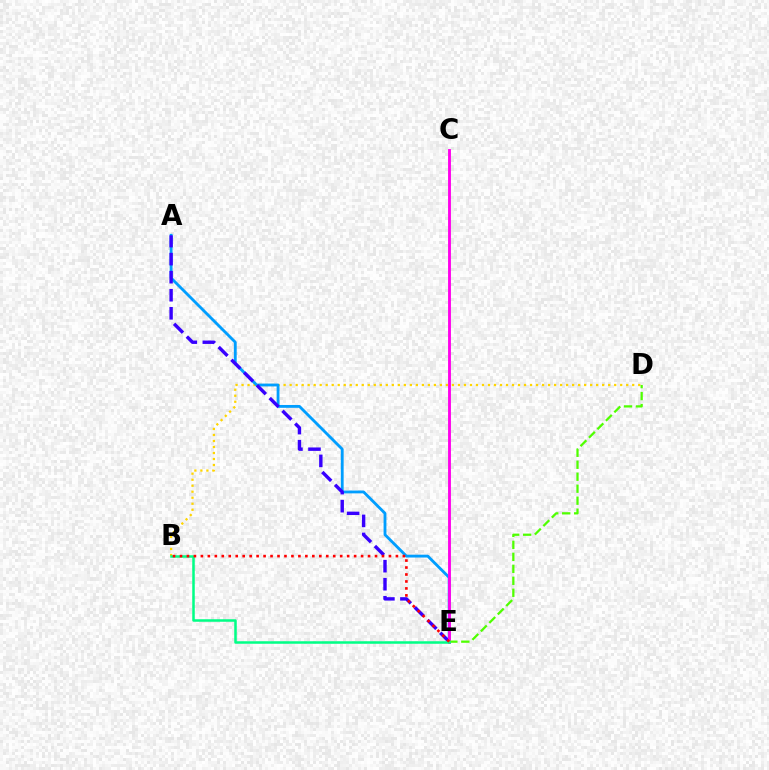{('B', 'D'): [{'color': '#ffd500', 'line_style': 'dotted', 'thickness': 1.63}], ('A', 'E'): [{'color': '#009eff', 'line_style': 'solid', 'thickness': 2.04}, {'color': '#3700ff', 'line_style': 'dashed', 'thickness': 2.45}], ('C', 'E'): [{'color': '#ff00ed', 'line_style': 'solid', 'thickness': 2.06}], ('D', 'E'): [{'color': '#4fff00', 'line_style': 'dashed', 'thickness': 1.63}], ('B', 'E'): [{'color': '#00ff86', 'line_style': 'solid', 'thickness': 1.81}, {'color': '#ff0000', 'line_style': 'dotted', 'thickness': 1.89}]}